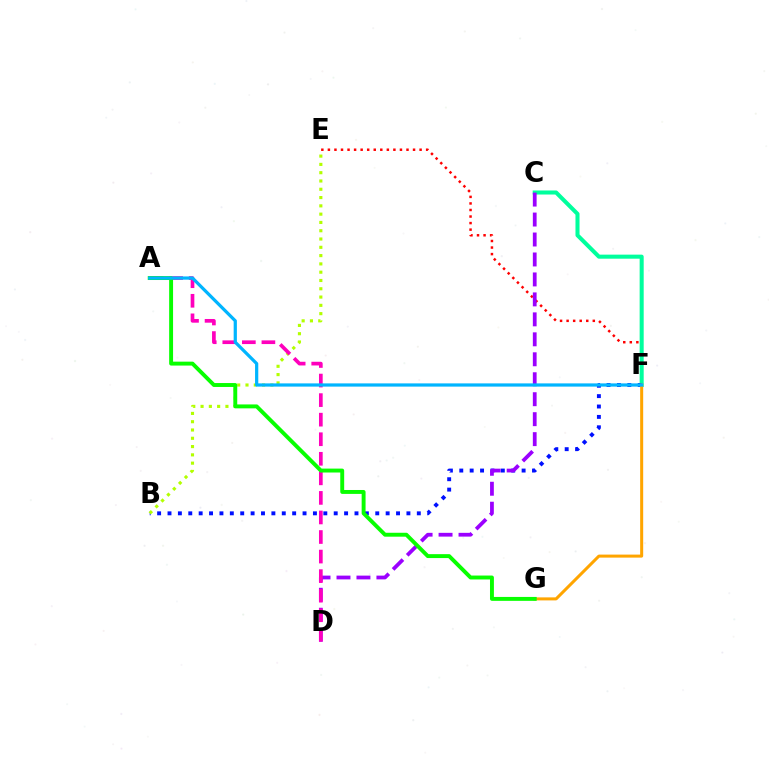{('E', 'F'): [{'color': '#ff0000', 'line_style': 'dotted', 'thickness': 1.78}], ('C', 'F'): [{'color': '#00ff9d', 'line_style': 'solid', 'thickness': 2.92}], ('B', 'F'): [{'color': '#0010ff', 'line_style': 'dotted', 'thickness': 2.82}], ('C', 'D'): [{'color': '#9b00ff', 'line_style': 'dashed', 'thickness': 2.71}], ('B', 'E'): [{'color': '#b3ff00', 'line_style': 'dotted', 'thickness': 2.25}], ('F', 'G'): [{'color': '#ffa500', 'line_style': 'solid', 'thickness': 2.18}], ('A', 'D'): [{'color': '#ff00bd', 'line_style': 'dashed', 'thickness': 2.66}], ('A', 'G'): [{'color': '#08ff00', 'line_style': 'solid', 'thickness': 2.82}], ('A', 'F'): [{'color': '#00b5ff', 'line_style': 'solid', 'thickness': 2.32}]}